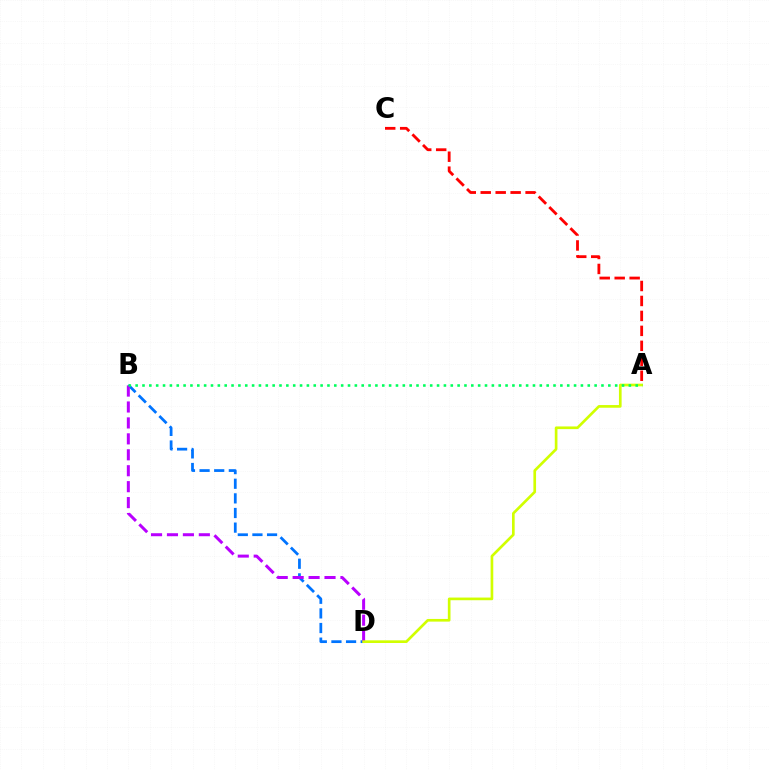{('B', 'D'): [{'color': '#0074ff', 'line_style': 'dashed', 'thickness': 1.99}, {'color': '#b900ff', 'line_style': 'dashed', 'thickness': 2.16}], ('A', 'D'): [{'color': '#d1ff00', 'line_style': 'solid', 'thickness': 1.92}], ('A', 'B'): [{'color': '#00ff5c', 'line_style': 'dotted', 'thickness': 1.86}], ('A', 'C'): [{'color': '#ff0000', 'line_style': 'dashed', 'thickness': 2.03}]}